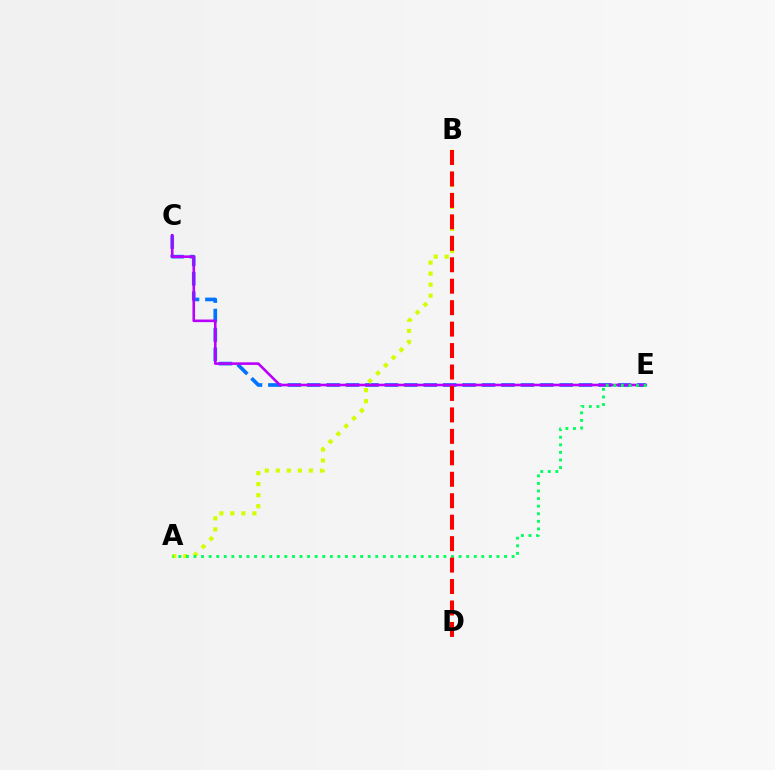{('C', 'E'): [{'color': '#0074ff', 'line_style': 'dashed', 'thickness': 2.64}, {'color': '#b900ff', 'line_style': 'solid', 'thickness': 1.87}], ('A', 'B'): [{'color': '#d1ff00', 'line_style': 'dotted', 'thickness': 3.0}], ('A', 'E'): [{'color': '#00ff5c', 'line_style': 'dotted', 'thickness': 2.06}], ('B', 'D'): [{'color': '#ff0000', 'line_style': 'dashed', 'thickness': 2.91}]}